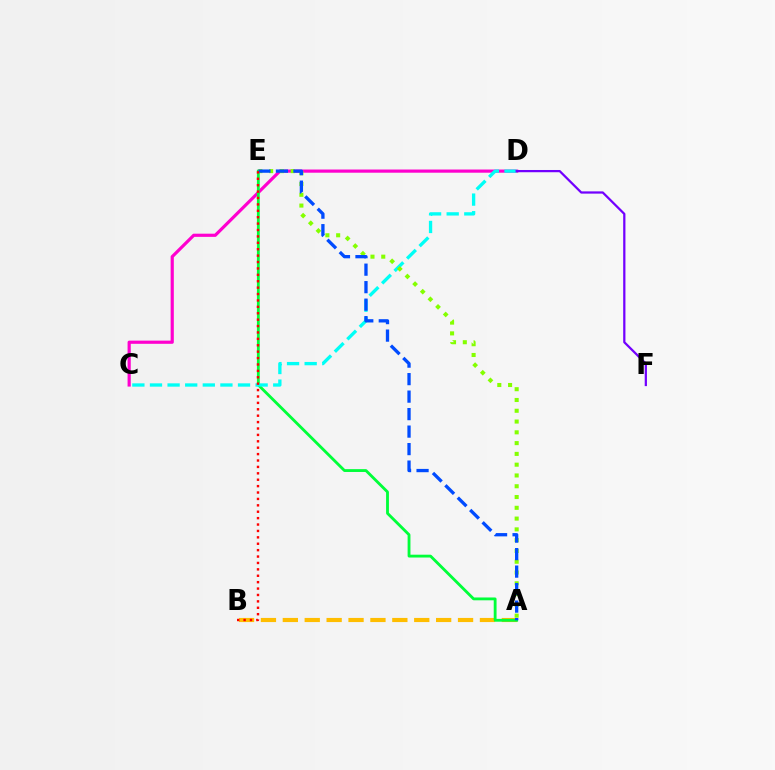{('C', 'D'): [{'color': '#ff00cf', 'line_style': 'solid', 'thickness': 2.29}, {'color': '#00fff6', 'line_style': 'dashed', 'thickness': 2.39}], ('A', 'B'): [{'color': '#ffbd00', 'line_style': 'dashed', 'thickness': 2.98}], ('A', 'E'): [{'color': '#00ff39', 'line_style': 'solid', 'thickness': 2.04}, {'color': '#84ff00', 'line_style': 'dotted', 'thickness': 2.93}, {'color': '#004bff', 'line_style': 'dashed', 'thickness': 2.38}], ('B', 'E'): [{'color': '#ff0000', 'line_style': 'dotted', 'thickness': 1.74}], ('D', 'F'): [{'color': '#7200ff', 'line_style': 'solid', 'thickness': 1.61}]}